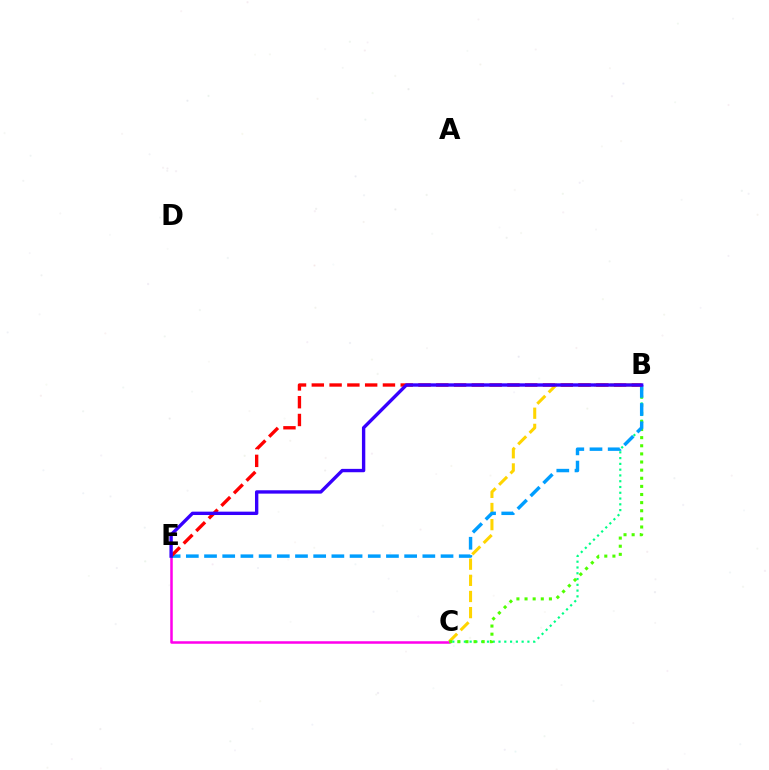{('B', 'C'): [{'color': '#ffd500', 'line_style': 'dashed', 'thickness': 2.19}, {'color': '#00ff86', 'line_style': 'dotted', 'thickness': 1.57}, {'color': '#4fff00', 'line_style': 'dotted', 'thickness': 2.21}], ('C', 'E'): [{'color': '#ff00ed', 'line_style': 'solid', 'thickness': 1.82}], ('B', 'E'): [{'color': '#009eff', 'line_style': 'dashed', 'thickness': 2.47}, {'color': '#ff0000', 'line_style': 'dashed', 'thickness': 2.42}, {'color': '#3700ff', 'line_style': 'solid', 'thickness': 2.42}]}